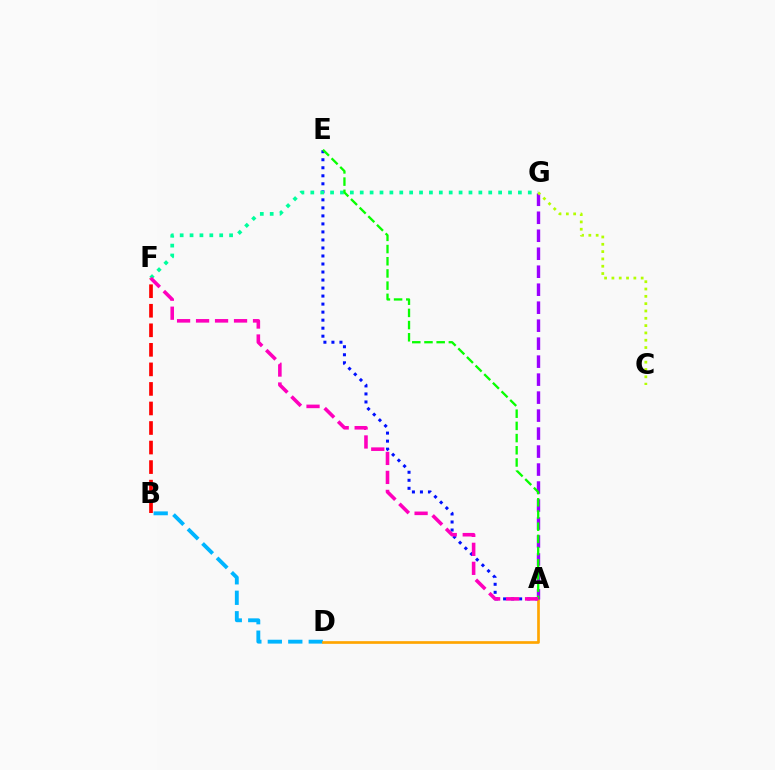{('B', 'D'): [{'color': '#00b5ff', 'line_style': 'dashed', 'thickness': 2.78}], ('A', 'E'): [{'color': '#0010ff', 'line_style': 'dotted', 'thickness': 2.18}, {'color': '#08ff00', 'line_style': 'dashed', 'thickness': 1.66}], ('F', 'G'): [{'color': '#00ff9d', 'line_style': 'dotted', 'thickness': 2.69}], ('A', 'D'): [{'color': '#ffa500', 'line_style': 'solid', 'thickness': 1.93}], ('A', 'G'): [{'color': '#9b00ff', 'line_style': 'dashed', 'thickness': 2.44}], ('B', 'F'): [{'color': '#ff0000', 'line_style': 'dashed', 'thickness': 2.65}], ('C', 'G'): [{'color': '#b3ff00', 'line_style': 'dotted', 'thickness': 1.99}], ('A', 'F'): [{'color': '#ff00bd', 'line_style': 'dashed', 'thickness': 2.58}]}